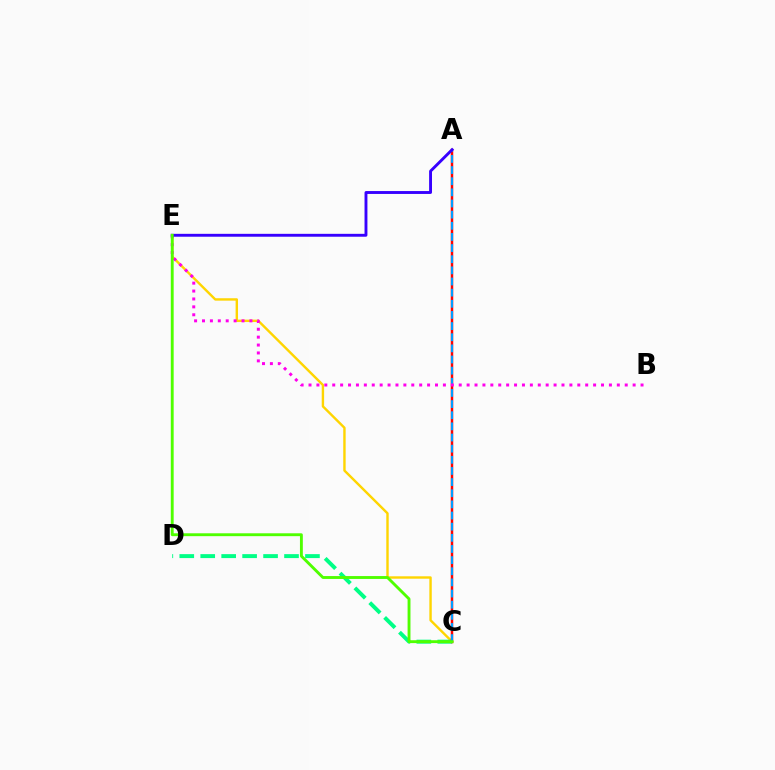{('C', 'E'): [{'color': '#ffd500', 'line_style': 'solid', 'thickness': 1.73}, {'color': '#4fff00', 'line_style': 'solid', 'thickness': 2.07}], ('C', 'D'): [{'color': '#00ff86', 'line_style': 'dashed', 'thickness': 2.85}], ('A', 'C'): [{'color': '#ff0000', 'line_style': 'solid', 'thickness': 1.78}, {'color': '#009eff', 'line_style': 'dashed', 'thickness': 1.51}], ('B', 'E'): [{'color': '#ff00ed', 'line_style': 'dotted', 'thickness': 2.15}], ('A', 'E'): [{'color': '#3700ff', 'line_style': 'solid', 'thickness': 2.08}]}